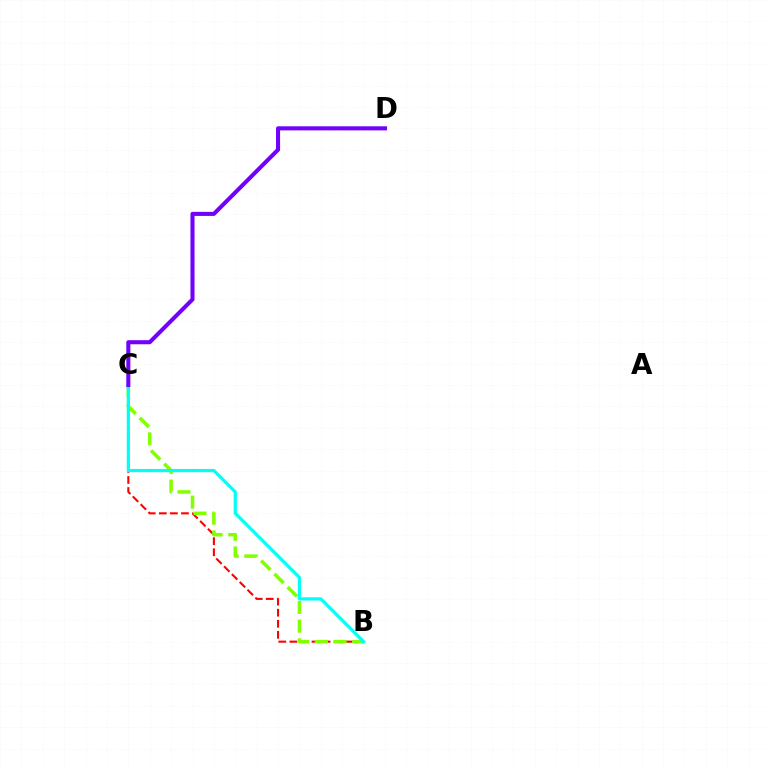{('B', 'C'): [{'color': '#ff0000', 'line_style': 'dashed', 'thickness': 1.5}, {'color': '#84ff00', 'line_style': 'dashed', 'thickness': 2.54}, {'color': '#00fff6', 'line_style': 'solid', 'thickness': 2.32}], ('C', 'D'): [{'color': '#7200ff', 'line_style': 'solid', 'thickness': 2.93}]}